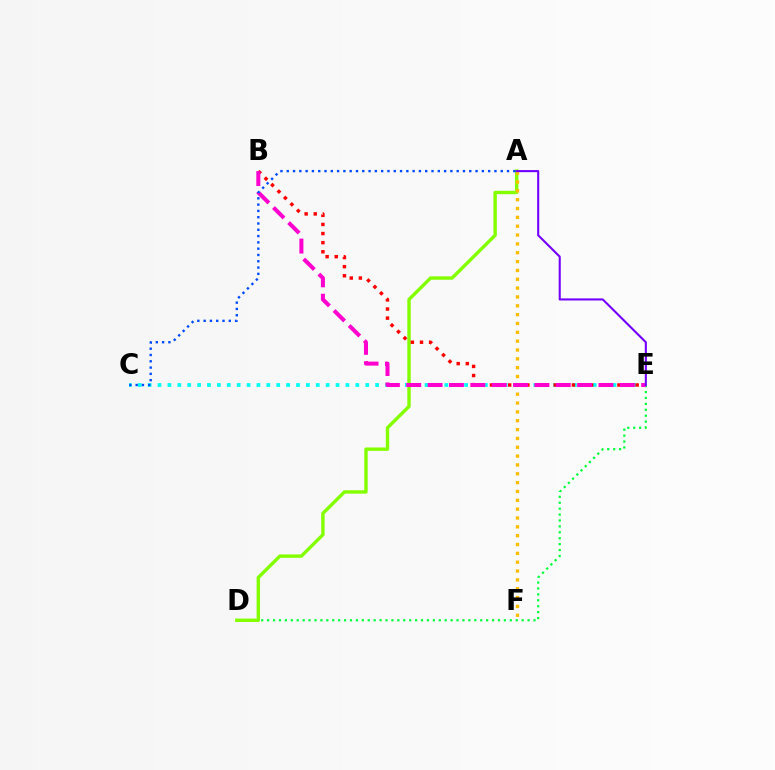{('D', 'E'): [{'color': '#00ff39', 'line_style': 'dotted', 'thickness': 1.61}], ('C', 'E'): [{'color': '#00fff6', 'line_style': 'dotted', 'thickness': 2.69}], ('A', 'D'): [{'color': '#84ff00', 'line_style': 'solid', 'thickness': 2.45}], ('B', 'E'): [{'color': '#ff0000', 'line_style': 'dotted', 'thickness': 2.47}, {'color': '#ff00cf', 'line_style': 'dashed', 'thickness': 2.9}], ('A', 'F'): [{'color': '#ffbd00', 'line_style': 'dotted', 'thickness': 2.4}], ('A', 'E'): [{'color': '#7200ff', 'line_style': 'solid', 'thickness': 1.51}], ('A', 'C'): [{'color': '#004bff', 'line_style': 'dotted', 'thickness': 1.71}]}